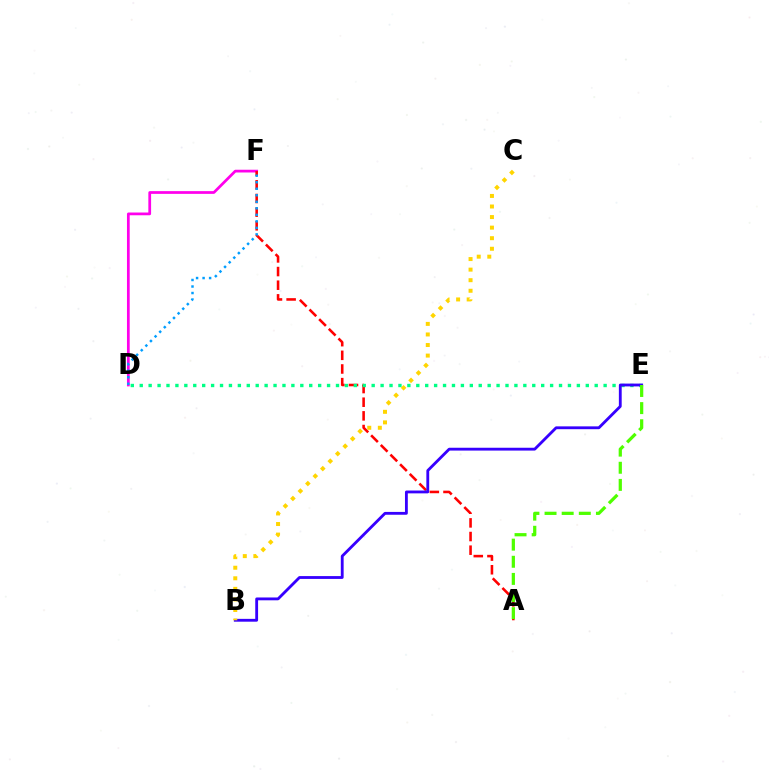{('D', 'F'): [{'color': '#ff00ed', 'line_style': 'solid', 'thickness': 1.98}, {'color': '#009eff', 'line_style': 'dotted', 'thickness': 1.77}], ('A', 'F'): [{'color': '#ff0000', 'line_style': 'dashed', 'thickness': 1.85}], ('D', 'E'): [{'color': '#00ff86', 'line_style': 'dotted', 'thickness': 2.42}], ('B', 'E'): [{'color': '#3700ff', 'line_style': 'solid', 'thickness': 2.04}], ('B', 'C'): [{'color': '#ffd500', 'line_style': 'dotted', 'thickness': 2.87}], ('A', 'E'): [{'color': '#4fff00', 'line_style': 'dashed', 'thickness': 2.33}]}